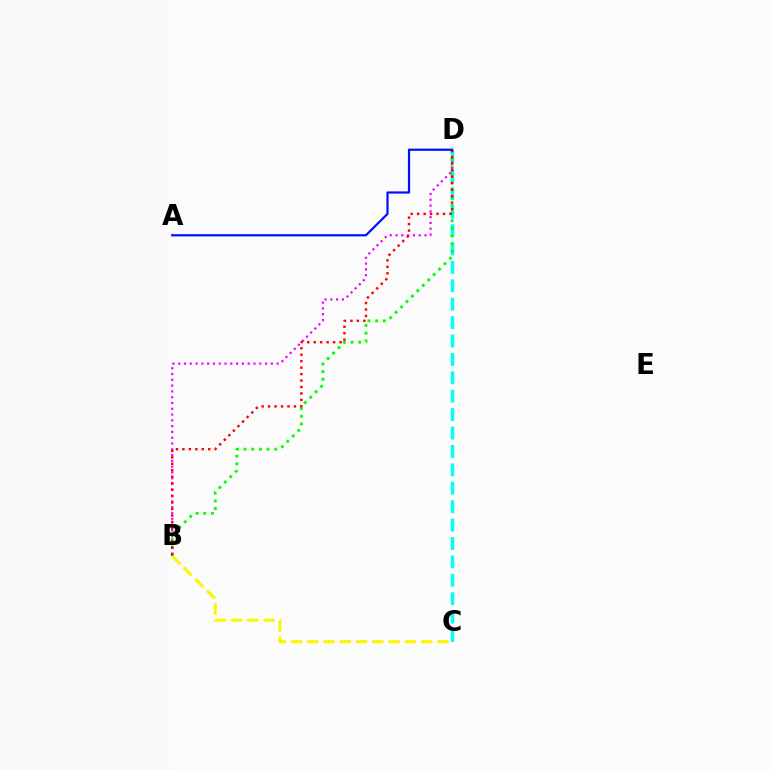{('C', 'D'): [{'color': '#00fff6', 'line_style': 'dashed', 'thickness': 2.5}], ('B', 'D'): [{'color': '#08ff00', 'line_style': 'dotted', 'thickness': 2.08}, {'color': '#ee00ff', 'line_style': 'dotted', 'thickness': 1.57}, {'color': '#ff0000', 'line_style': 'dotted', 'thickness': 1.75}], ('B', 'C'): [{'color': '#fcf500', 'line_style': 'dashed', 'thickness': 2.21}], ('A', 'D'): [{'color': '#0010ff', 'line_style': 'solid', 'thickness': 1.59}]}